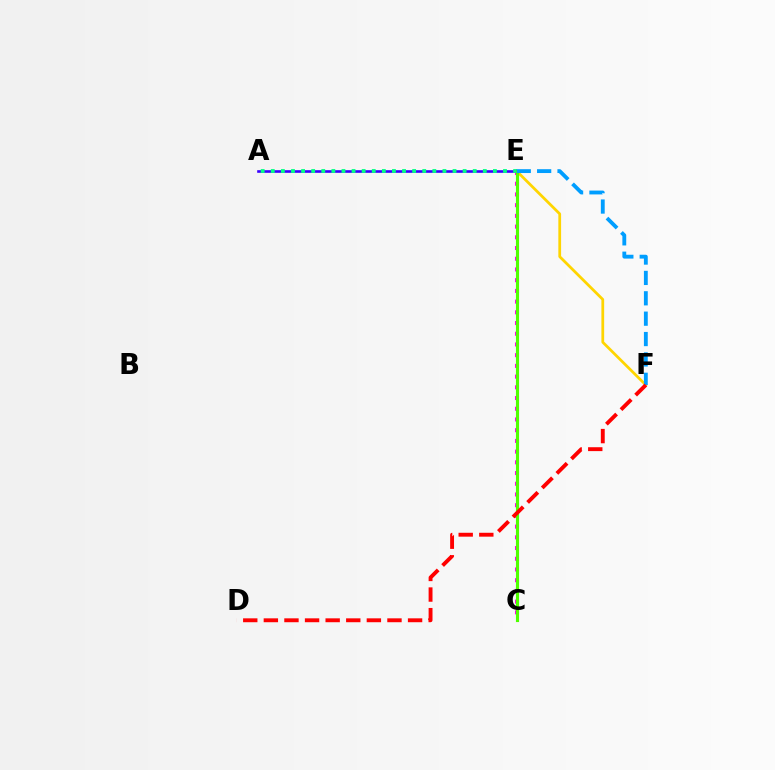{('A', 'E'): [{'color': '#3700ff', 'line_style': 'solid', 'thickness': 1.88}, {'color': '#00ff86', 'line_style': 'dotted', 'thickness': 2.74}], ('E', 'F'): [{'color': '#ffd500', 'line_style': 'solid', 'thickness': 1.98}, {'color': '#009eff', 'line_style': 'dashed', 'thickness': 2.77}], ('C', 'E'): [{'color': '#ff00ed', 'line_style': 'dotted', 'thickness': 2.91}, {'color': '#4fff00', 'line_style': 'solid', 'thickness': 2.26}], ('D', 'F'): [{'color': '#ff0000', 'line_style': 'dashed', 'thickness': 2.8}]}